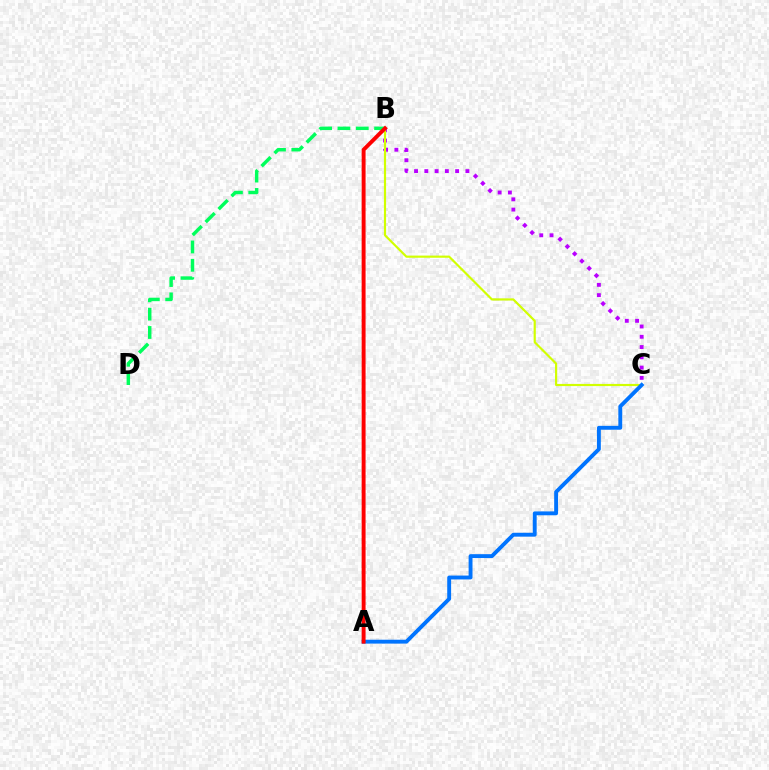{('B', 'D'): [{'color': '#00ff5c', 'line_style': 'dashed', 'thickness': 2.49}], ('B', 'C'): [{'color': '#b900ff', 'line_style': 'dotted', 'thickness': 2.79}, {'color': '#d1ff00', 'line_style': 'solid', 'thickness': 1.56}], ('A', 'C'): [{'color': '#0074ff', 'line_style': 'solid', 'thickness': 2.79}], ('A', 'B'): [{'color': '#ff0000', 'line_style': 'solid', 'thickness': 2.82}]}